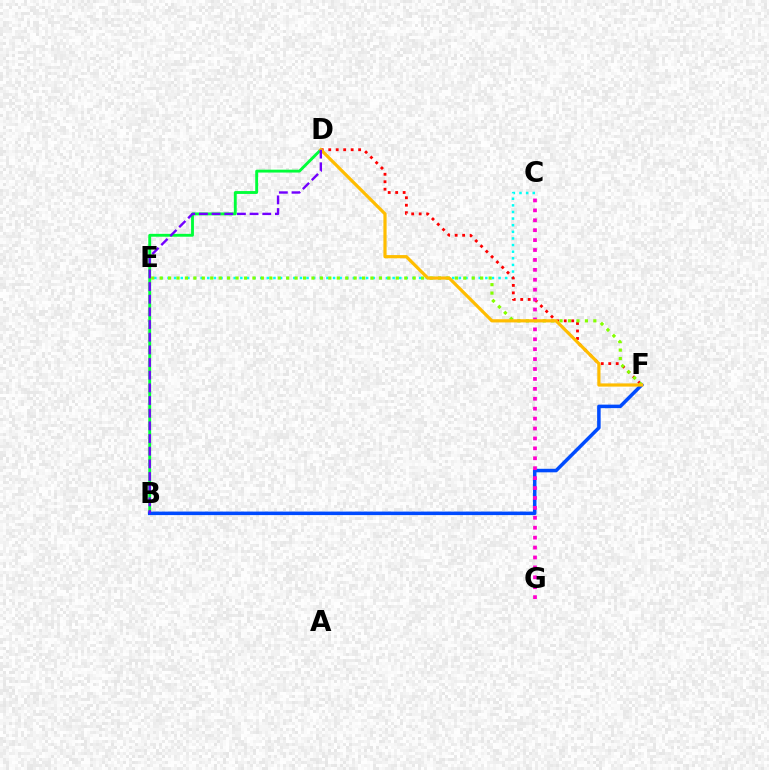{('B', 'D'): [{'color': '#00ff39', 'line_style': 'solid', 'thickness': 2.07}, {'color': '#7200ff', 'line_style': 'dashed', 'thickness': 1.72}], ('C', 'E'): [{'color': '#00fff6', 'line_style': 'dotted', 'thickness': 1.8}], ('D', 'F'): [{'color': '#ff0000', 'line_style': 'dotted', 'thickness': 2.03}, {'color': '#ffbd00', 'line_style': 'solid', 'thickness': 2.3}], ('B', 'F'): [{'color': '#004bff', 'line_style': 'solid', 'thickness': 2.53}], ('E', 'F'): [{'color': '#84ff00', 'line_style': 'dotted', 'thickness': 2.29}], ('C', 'G'): [{'color': '#ff00cf', 'line_style': 'dotted', 'thickness': 2.69}]}